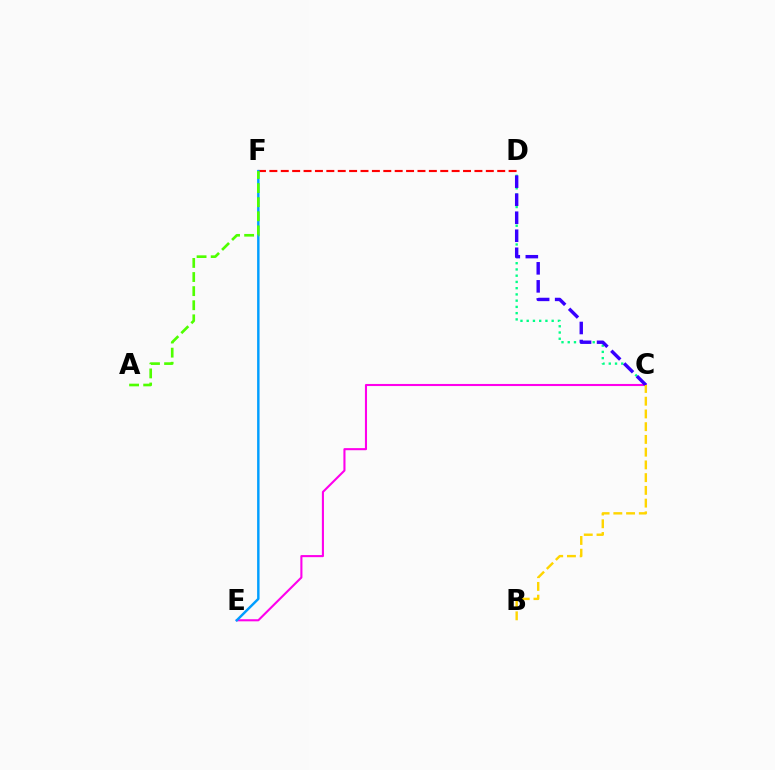{('C', 'D'): [{'color': '#00ff86', 'line_style': 'dotted', 'thickness': 1.7}, {'color': '#3700ff', 'line_style': 'dashed', 'thickness': 2.45}], ('D', 'F'): [{'color': '#ff0000', 'line_style': 'dashed', 'thickness': 1.55}], ('C', 'E'): [{'color': '#ff00ed', 'line_style': 'solid', 'thickness': 1.51}], ('E', 'F'): [{'color': '#009eff', 'line_style': 'solid', 'thickness': 1.76}], ('B', 'C'): [{'color': '#ffd500', 'line_style': 'dashed', 'thickness': 1.73}], ('A', 'F'): [{'color': '#4fff00', 'line_style': 'dashed', 'thickness': 1.91}]}